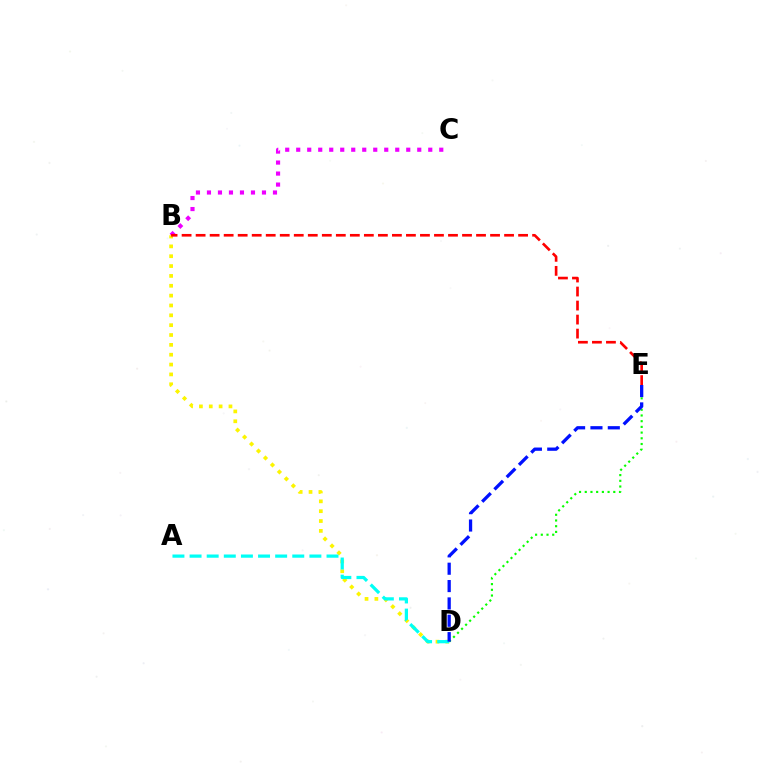{('B', 'C'): [{'color': '#ee00ff', 'line_style': 'dotted', 'thickness': 2.99}], ('B', 'D'): [{'color': '#fcf500', 'line_style': 'dotted', 'thickness': 2.68}], ('D', 'E'): [{'color': '#08ff00', 'line_style': 'dotted', 'thickness': 1.55}, {'color': '#0010ff', 'line_style': 'dashed', 'thickness': 2.36}], ('A', 'D'): [{'color': '#00fff6', 'line_style': 'dashed', 'thickness': 2.33}], ('B', 'E'): [{'color': '#ff0000', 'line_style': 'dashed', 'thickness': 1.9}]}